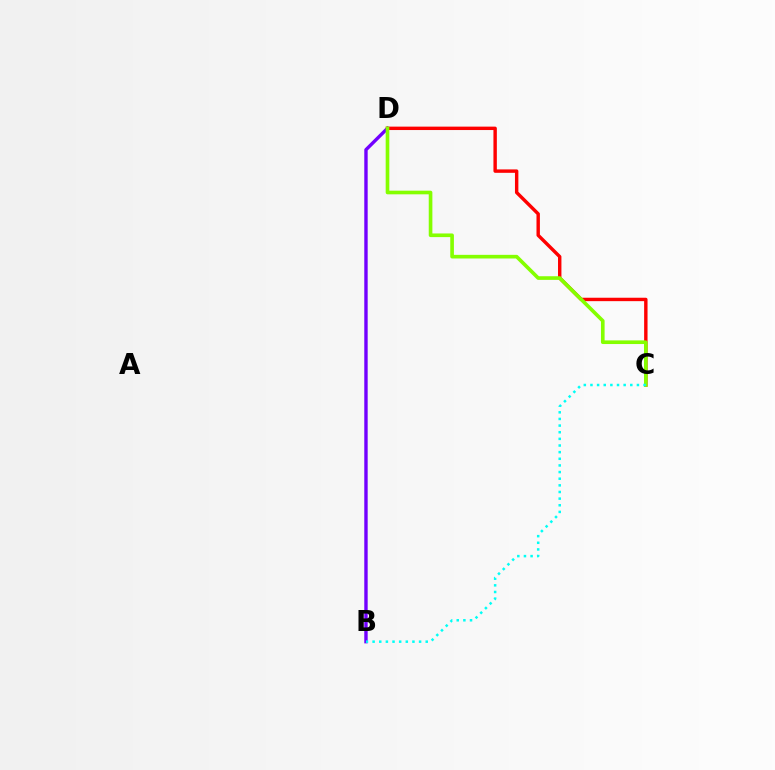{('B', 'D'): [{'color': '#7200ff', 'line_style': 'solid', 'thickness': 2.44}], ('C', 'D'): [{'color': '#ff0000', 'line_style': 'solid', 'thickness': 2.46}, {'color': '#84ff00', 'line_style': 'solid', 'thickness': 2.62}], ('B', 'C'): [{'color': '#00fff6', 'line_style': 'dotted', 'thickness': 1.8}]}